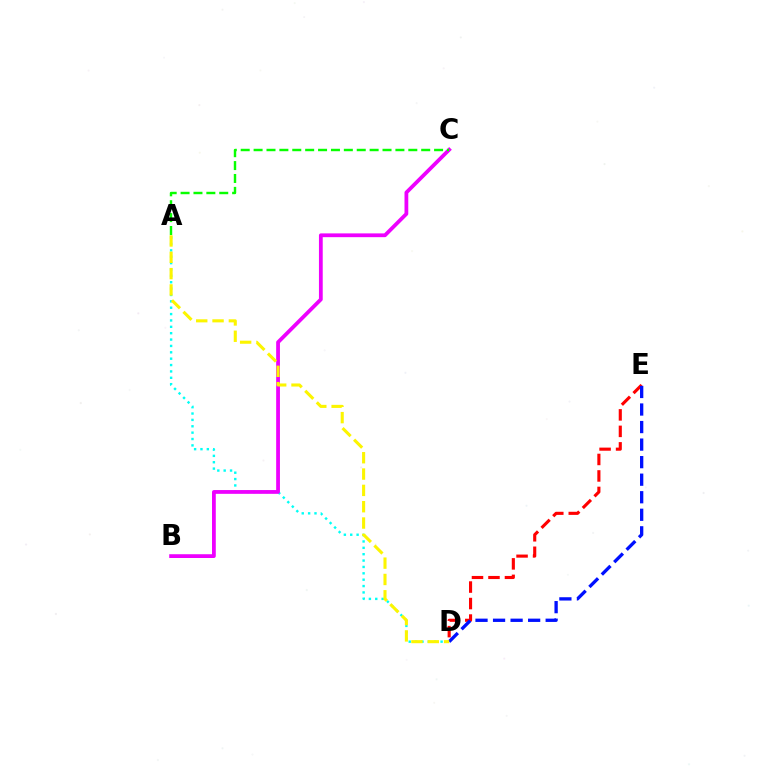{('A', 'D'): [{'color': '#00fff6', 'line_style': 'dotted', 'thickness': 1.73}, {'color': '#fcf500', 'line_style': 'dashed', 'thickness': 2.22}], ('B', 'C'): [{'color': '#ee00ff', 'line_style': 'solid', 'thickness': 2.72}], ('D', 'E'): [{'color': '#ff0000', 'line_style': 'dashed', 'thickness': 2.24}, {'color': '#0010ff', 'line_style': 'dashed', 'thickness': 2.38}], ('A', 'C'): [{'color': '#08ff00', 'line_style': 'dashed', 'thickness': 1.75}]}